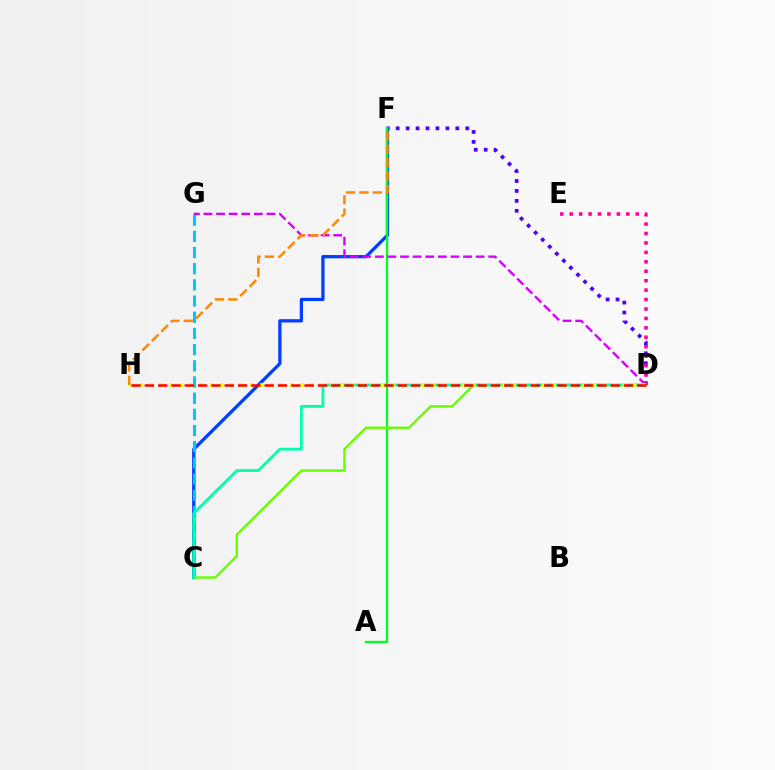{('D', 'F'): [{'color': '#4f00ff', 'line_style': 'dotted', 'thickness': 2.7}], ('C', 'F'): [{'color': '#003fff', 'line_style': 'solid', 'thickness': 2.36}], ('A', 'F'): [{'color': '#00ff27', 'line_style': 'solid', 'thickness': 1.67}], ('C', 'G'): [{'color': '#00c7ff', 'line_style': 'dashed', 'thickness': 2.2}], ('D', 'G'): [{'color': '#d600ff', 'line_style': 'dashed', 'thickness': 1.71}], ('C', 'D'): [{'color': '#66ff00', 'line_style': 'solid', 'thickness': 1.72}, {'color': '#00ffaf', 'line_style': 'solid', 'thickness': 2.03}], ('D', 'E'): [{'color': '#ff00a0', 'line_style': 'dotted', 'thickness': 2.56}], ('D', 'H'): [{'color': '#eeff00', 'line_style': 'dotted', 'thickness': 2.74}, {'color': '#ff0000', 'line_style': 'dashed', 'thickness': 1.81}], ('F', 'H'): [{'color': '#ff8800', 'line_style': 'dashed', 'thickness': 1.81}]}